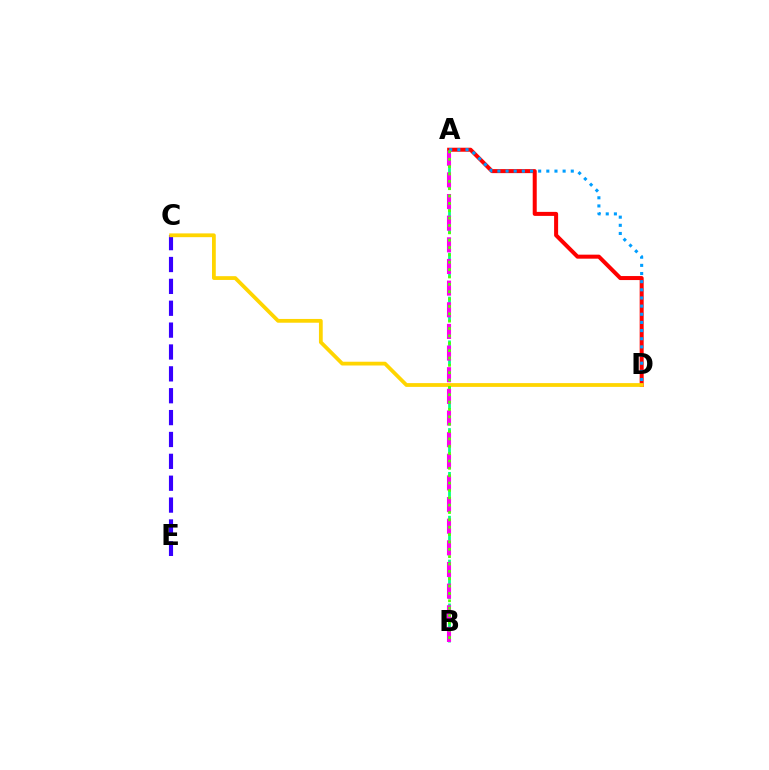{('A', 'D'): [{'color': '#ff0000', 'line_style': 'solid', 'thickness': 2.89}, {'color': '#009eff', 'line_style': 'dotted', 'thickness': 2.21}], ('C', 'E'): [{'color': '#3700ff', 'line_style': 'dashed', 'thickness': 2.97}], ('A', 'B'): [{'color': '#00ff86', 'line_style': 'dashed', 'thickness': 1.99}, {'color': '#ff00ed', 'line_style': 'dashed', 'thickness': 2.94}, {'color': '#4fff00', 'line_style': 'dotted', 'thickness': 2.0}], ('C', 'D'): [{'color': '#ffd500', 'line_style': 'solid', 'thickness': 2.72}]}